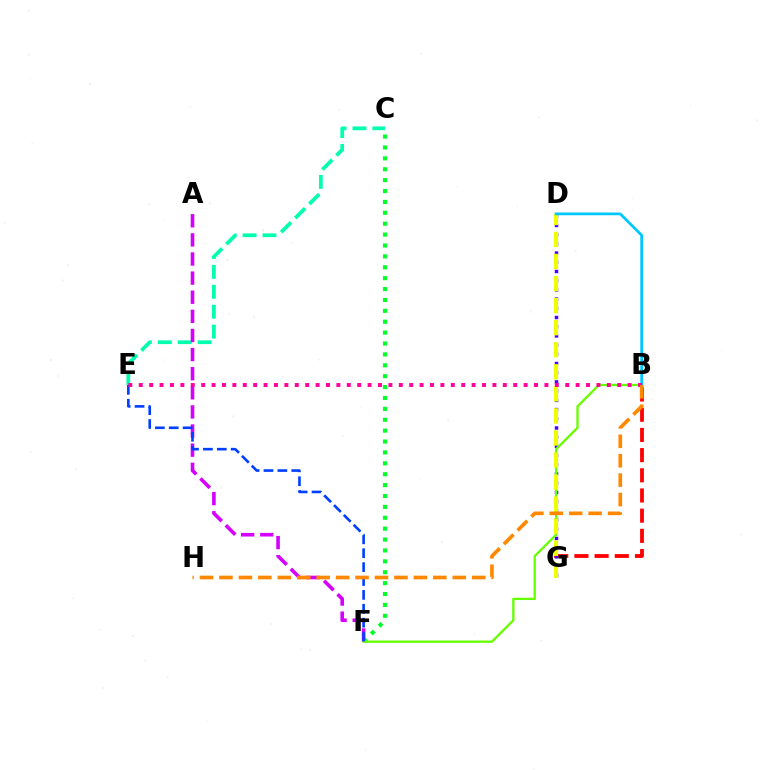{('C', 'E'): [{'color': '#00ffaf', 'line_style': 'dashed', 'thickness': 2.71}], ('C', 'F'): [{'color': '#00ff27', 'line_style': 'dotted', 'thickness': 2.96}], ('B', 'G'): [{'color': '#ff0000', 'line_style': 'dashed', 'thickness': 2.74}], ('A', 'F'): [{'color': '#d600ff', 'line_style': 'dashed', 'thickness': 2.6}], ('D', 'G'): [{'color': '#4f00ff', 'line_style': 'dotted', 'thickness': 2.5}, {'color': '#eeff00', 'line_style': 'dashed', 'thickness': 3.0}], ('B', 'F'): [{'color': '#66ff00', 'line_style': 'solid', 'thickness': 1.66}], ('B', 'D'): [{'color': '#00c7ff', 'line_style': 'solid', 'thickness': 1.98}], ('E', 'F'): [{'color': '#003fff', 'line_style': 'dashed', 'thickness': 1.89}], ('B', 'E'): [{'color': '#ff00a0', 'line_style': 'dotted', 'thickness': 2.83}], ('B', 'H'): [{'color': '#ff8800', 'line_style': 'dashed', 'thickness': 2.64}]}